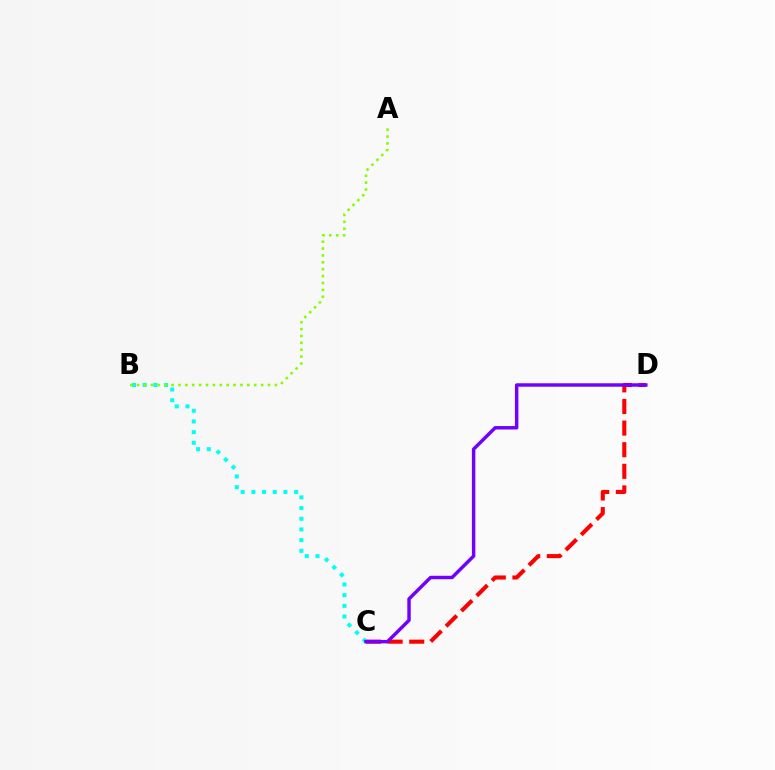{('B', 'C'): [{'color': '#00fff6', 'line_style': 'dotted', 'thickness': 2.9}], ('A', 'B'): [{'color': '#84ff00', 'line_style': 'dotted', 'thickness': 1.87}], ('C', 'D'): [{'color': '#ff0000', 'line_style': 'dashed', 'thickness': 2.94}, {'color': '#7200ff', 'line_style': 'solid', 'thickness': 2.48}]}